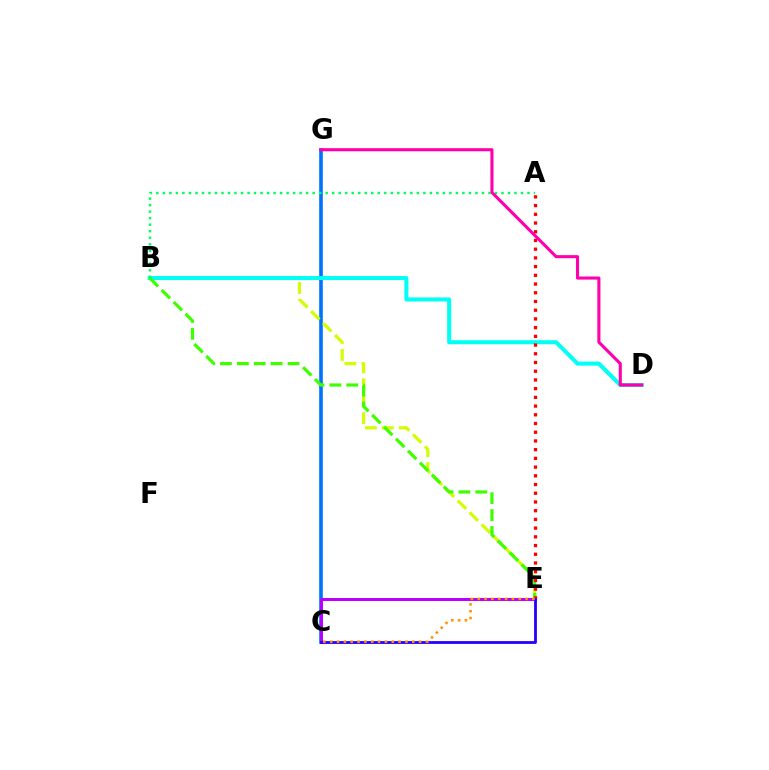{('C', 'G'): [{'color': '#0074ff', 'line_style': 'solid', 'thickness': 2.61}], ('B', 'E'): [{'color': '#d1ff00', 'line_style': 'dashed', 'thickness': 2.3}, {'color': '#3dff00', 'line_style': 'dashed', 'thickness': 2.3}], ('B', 'D'): [{'color': '#00fff6', 'line_style': 'solid', 'thickness': 2.91}], ('A', 'E'): [{'color': '#ff0000', 'line_style': 'dotted', 'thickness': 2.37}], ('A', 'B'): [{'color': '#00ff5c', 'line_style': 'dotted', 'thickness': 1.77}], ('C', 'E'): [{'color': '#b900ff', 'line_style': 'solid', 'thickness': 2.15}, {'color': '#2500ff', 'line_style': 'solid', 'thickness': 2.01}, {'color': '#ff9400', 'line_style': 'dotted', 'thickness': 1.86}], ('D', 'G'): [{'color': '#ff00ac', 'line_style': 'solid', 'thickness': 2.22}]}